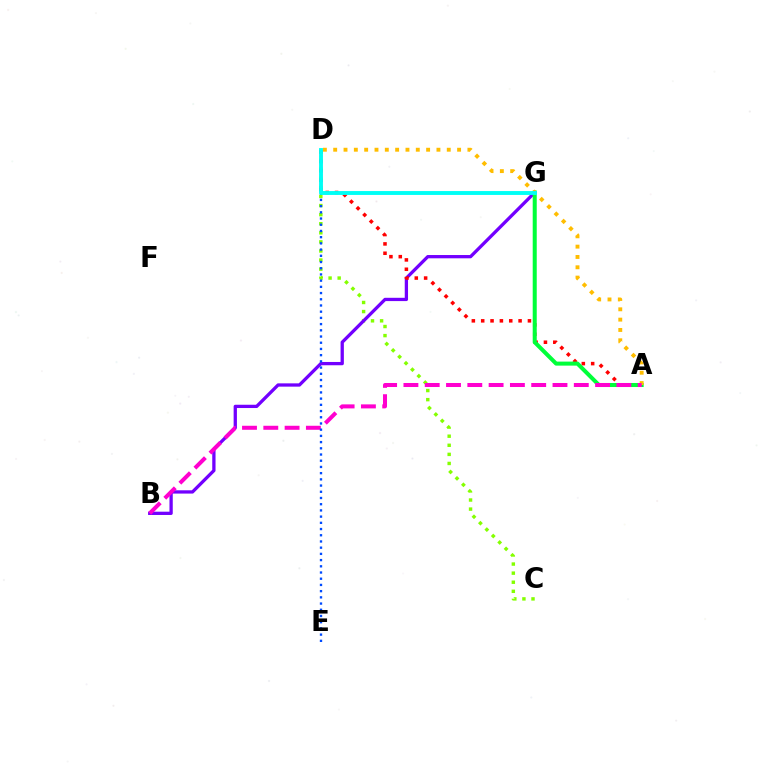{('C', 'D'): [{'color': '#84ff00', 'line_style': 'dotted', 'thickness': 2.47}], ('B', 'G'): [{'color': '#7200ff', 'line_style': 'solid', 'thickness': 2.37}], ('A', 'D'): [{'color': '#ff0000', 'line_style': 'dotted', 'thickness': 2.54}, {'color': '#ffbd00', 'line_style': 'dotted', 'thickness': 2.81}], ('A', 'G'): [{'color': '#00ff39', 'line_style': 'solid', 'thickness': 2.9}], ('A', 'B'): [{'color': '#ff00cf', 'line_style': 'dashed', 'thickness': 2.89}], ('D', 'E'): [{'color': '#004bff', 'line_style': 'dotted', 'thickness': 1.69}], ('D', 'G'): [{'color': '#00fff6', 'line_style': 'solid', 'thickness': 2.79}]}